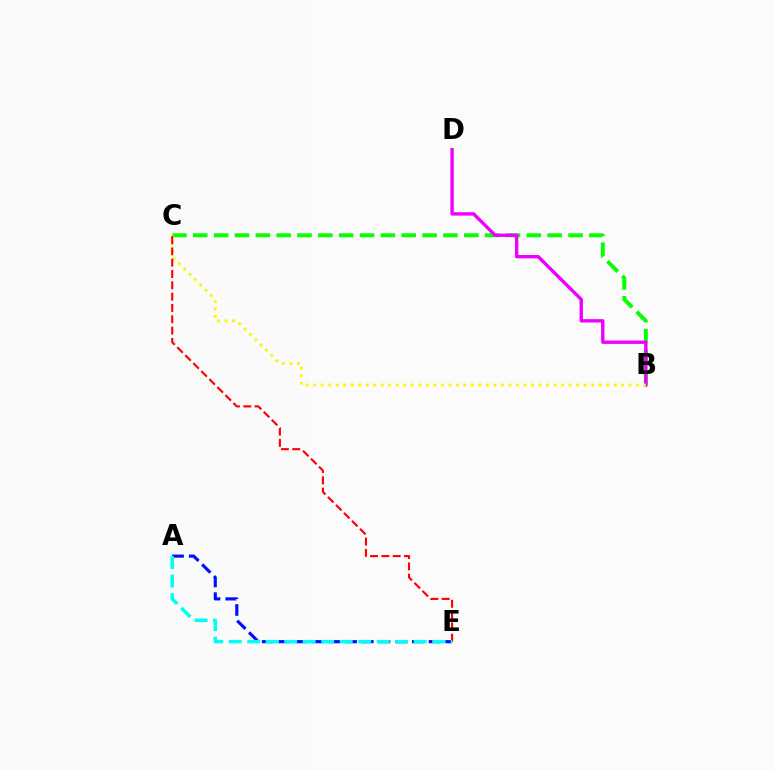{('B', 'C'): [{'color': '#08ff00', 'line_style': 'dashed', 'thickness': 2.83}, {'color': '#fcf500', 'line_style': 'dotted', 'thickness': 2.04}], ('A', 'E'): [{'color': '#0010ff', 'line_style': 'dashed', 'thickness': 2.27}, {'color': '#00fff6', 'line_style': 'dashed', 'thickness': 2.51}], ('B', 'D'): [{'color': '#ee00ff', 'line_style': 'solid', 'thickness': 2.44}], ('C', 'E'): [{'color': '#ff0000', 'line_style': 'dashed', 'thickness': 1.54}]}